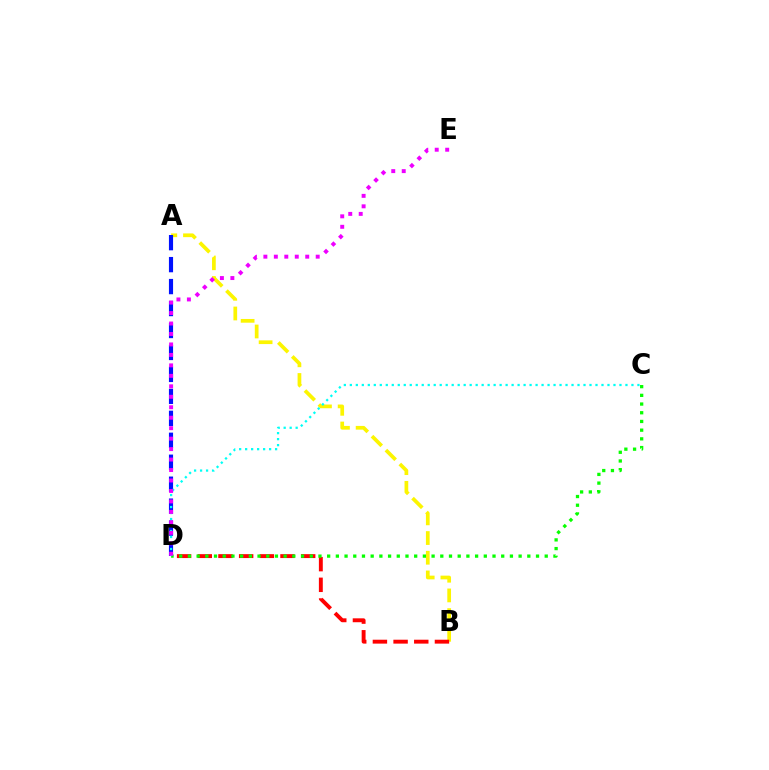{('A', 'B'): [{'color': '#fcf500', 'line_style': 'dashed', 'thickness': 2.67}], ('A', 'D'): [{'color': '#0010ff', 'line_style': 'dashed', 'thickness': 2.98}], ('B', 'D'): [{'color': '#ff0000', 'line_style': 'dashed', 'thickness': 2.81}], ('C', 'D'): [{'color': '#08ff00', 'line_style': 'dotted', 'thickness': 2.36}, {'color': '#00fff6', 'line_style': 'dotted', 'thickness': 1.63}], ('D', 'E'): [{'color': '#ee00ff', 'line_style': 'dotted', 'thickness': 2.84}]}